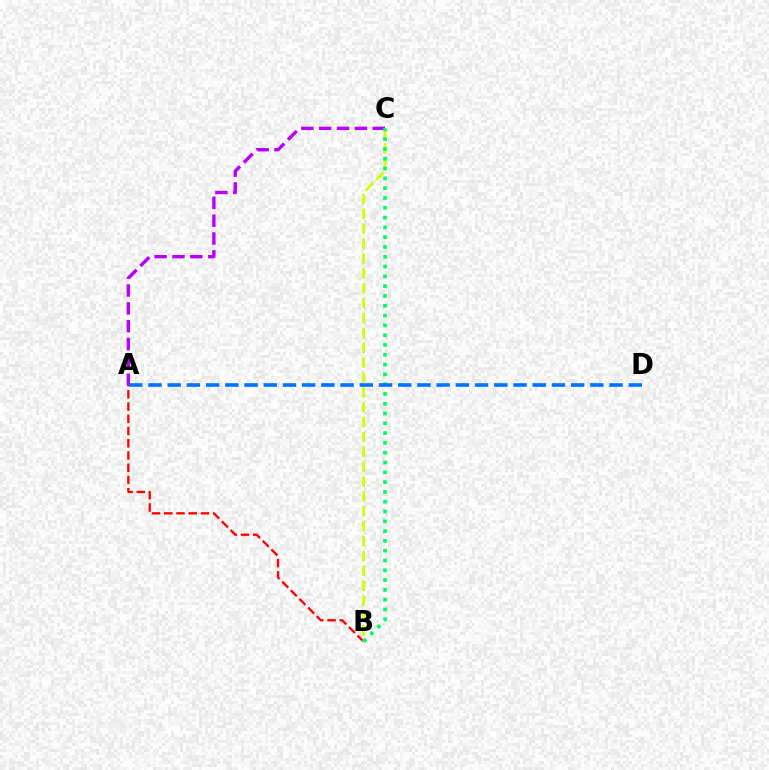{('A', 'B'): [{'color': '#ff0000', 'line_style': 'dashed', 'thickness': 1.66}], ('A', 'C'): [{'color': '#b900ff', 'line_style': 'dashed', 'thickness': 2.43}], ('B', 'C'): [{'color': '#d1ff00', 'line_style': 'dashed', 'thickness': 2.02}, {'color': '#00ff5c', 'line_style': 'dotted', 'thickness': 2.66}], ('A', 'D'): [{'color': '#0074ff', 'line_style': 'dashed', 'thickness': 2.61}]}